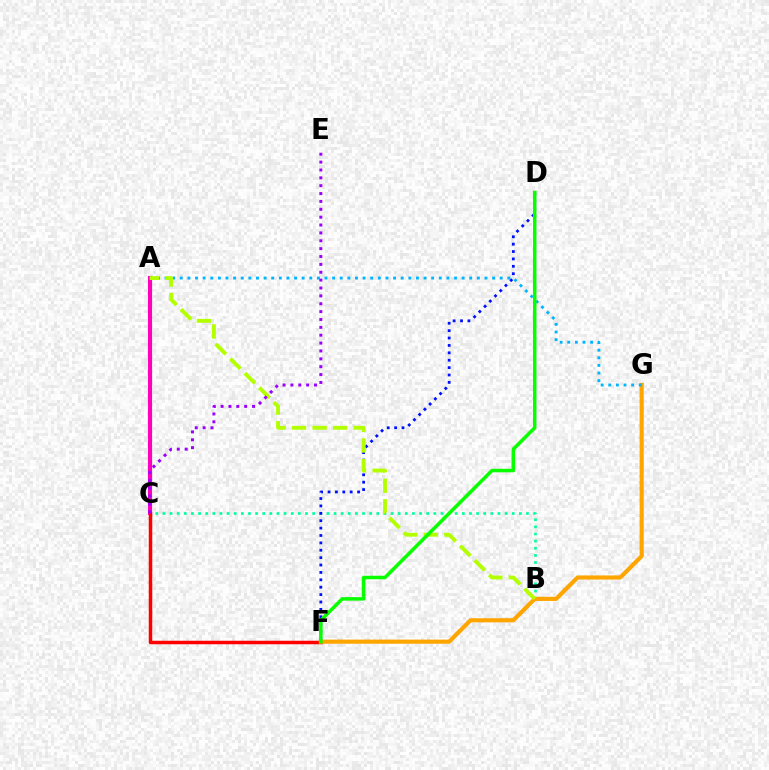{('B', 'C'): [{'color': '#00ff9d', 'line_style': 'dotted', 'thickness': 1.94}], ('A', 'C'): [{'color': '#ff00bd', 'line_style': 'solid', 'thickness': 2.98}], ('C', 'F'): [{'color': '#ff0000', 'line_style': 'solid', 'thickness': 2.52}], ('D', 'F'): [{'color': '#0010ff', 'line_style': 'dotted', 'thickness': 2.01}, {'color': '#08ff00', 'line_style': 'solid', 'thickness': 2.53}], ('F', 'G'): [{'color': '#ffa500', 'line_style': 'solid', 'thickness': 2.97}], ('A', 'G'): [{'color': '#00b5ff', 'line_style': 'dotted', 'thickness': 2.07}], ('A', 'B'): [{'color': '#b3ff00', 'line_style': 'dashed', 'thickness': 2.79}], ('C', 'E'): [{'color': '#9b00ff', 'line_style': 'dotted', 'thickness': 2.14}]}